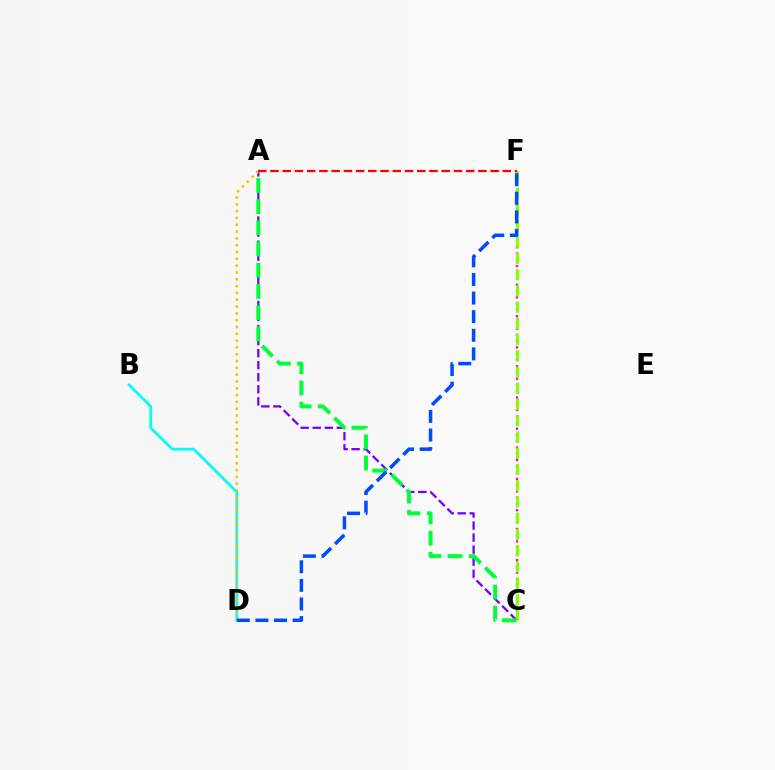{('C', 'F'): [{'color': '#ff00cf', 'line_style': 'dotted', 'thickness': 1.7}, {'color': '#84ff00', 'line_style': 'dashed', 'thickness': 2.21}], ('A', 'C'): [{'color': '#7200ff', 'line_style': 'dashed', 'thickness': 1.64}, {'color': '#00ff39', 'line_style': 'dashed', 'thickness': 2.88}], ('B', 'D'): [{'color': '#00fff6', 'line_style': 'solid', 'thickness': 2.0}], ('A', 'D'): [{'color': '#ffbd00', 'line_style': 'dotted', 'thickness': 1.85}], ('A', 'F'): [{'color': '#ff0000', 'line_style': 'dashed', 'thickness': 1.66}], ('D', 'F'): [{'color': '#004bff', 'line_style': 'dashed', 'thickness': 2.53}]}